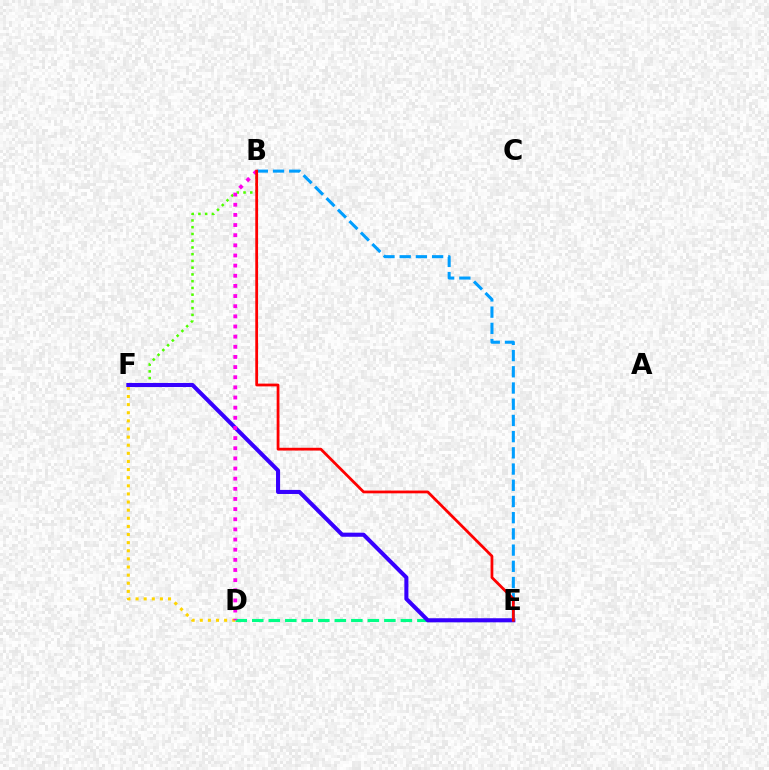{('D', 'E'): [{'color': '#00ff86', 'line_style': 'dashed', 'thickness': 2.24}], ('D', 'F'): [{'color': '#ffd500', 'line_style': 'dotted', 'thickness': 2.21}], ('B', 'F'): [{'color': '#4fff00', 'line_style': 'dotted', 'thickness': 1.83}], ('E', 'F'): [{'color': '#3700ff', 'line_style': 'solid', 'thickness': 2.93}], ('B', 'D'): [{'color': '#ff00ed', 'line_style': 'dotted', 'thickness': 2.76}], ('B', 'E'): [{'color': '#009eff', 'line_style': 'dashed', 'thickness': 2.2}, {'color': '#ff0000', 'line_style': 'solid', 'thickness': 2.0}]}